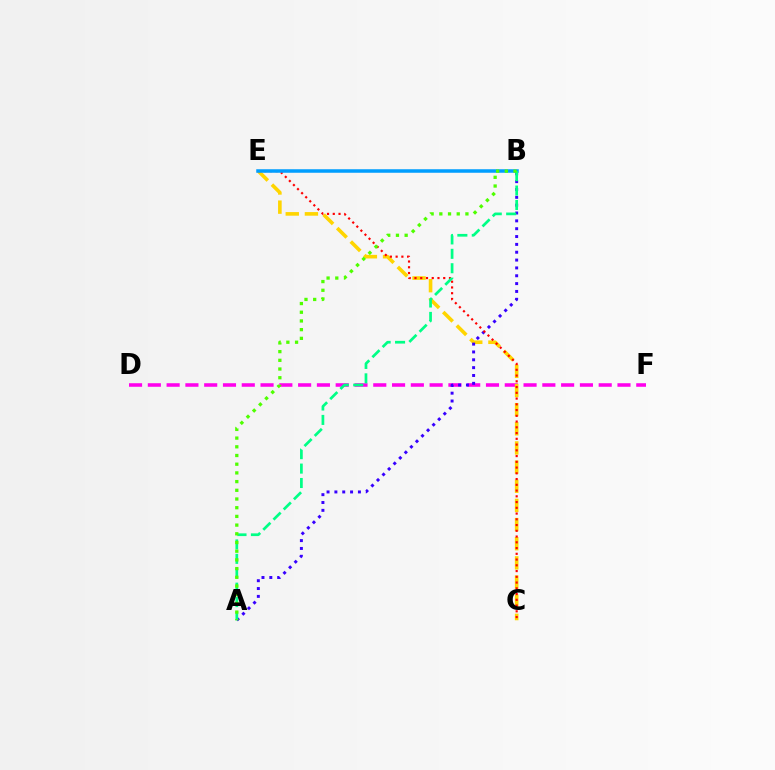{('D', 'F'): [{'color': '#ff00ed', 'line_style': 'dashed', 'thickness': 2.55}], ('C', 'E'): [{'color': '#ffd500', 'line_style': 'dashed', 'thickness': 2.6}, {'color': '#ff0000', 'line_style': 'dotted', 'thickness': 1.56}], ('A', 'B'): [{'color': '#3700ff', 'line_style': 'dotted', 'thickness': 2.13}, {'color': '#00ff86', 'line_style': 'dashed', 'thickness': 1.96}, {'color': '#4fff00', 'line_style': 'dotted', 'thickness': 2.36}], ('B', 'E'): [{'color': '#009eff', 'line_style': 'solid', 'thickness': 2.53}]}